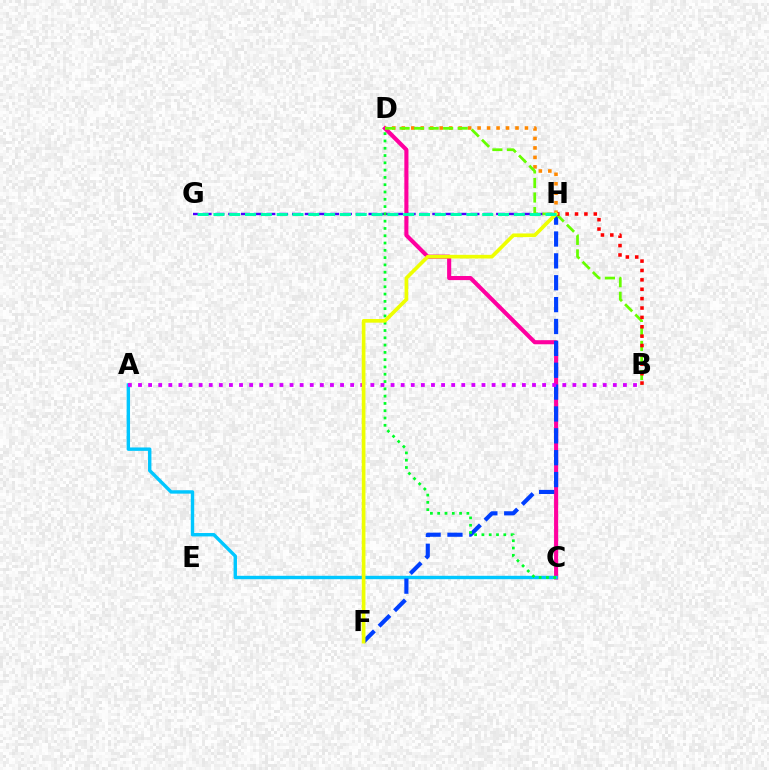{('C', 'D'): [{'color': '#ff00a0', 'line_style': 'solid', 'thickness': 2.95}, {'color': '#00ff27', 'line_style': 'dotted', 'thickness': 1.98}], ('A', 'C'): [{'color': '#00c7ff', 'line_style': 'solid', 'thickness': 2.45}], ('G', 'H'): [{'color': '#4f00ff', 'line_style': 'dashed', 'thickness': 1.73}, {'color': '#00ffaf', 'line_style': 'dashed', 'thickness': 2.15}], ('F', 'H'): [{'color': '#003fff', 'line_style': 'dashed', 'thickness': 2.97}, {'color': '#eeff00', 'line_style': 'solid', 'thickness': 2.64}], ('D', 'H'): [{'color': '#ff8800', 'line_style': 'dotted', 'thickness': 2.57}], ('B', 'D'): [{'color': '#66ff00', 'line_style': 'dashed', 'thickness': 1.97}], ('A', 'B'): [{'color': '#d600ff', 'line_style': 'dotted', 'thickness': 2.74}], ('B', 'H'): [{'color': '#ff0000', 'line_style': 'dotted', 'thickness': 2.55}]}